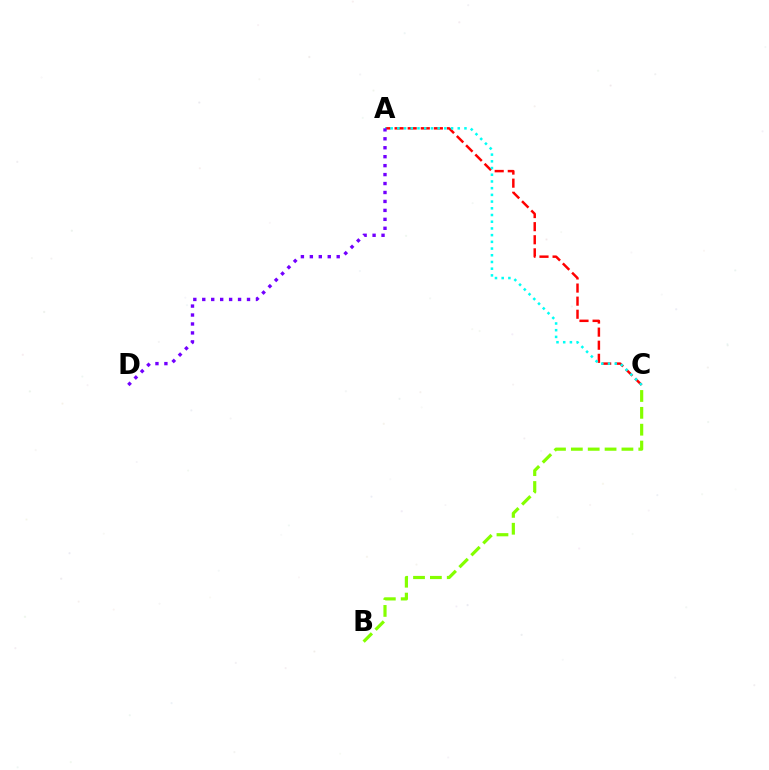{('A', 'C'): [{'color': '#ff0000', 'line_style': 'dashed', 'thickness': 1.78}, {'color': '#00fff6', 'line_style': 'dotted', 'thickness': 1.82}], ('B', 'C'): [{'color': '#84ff00', 'line_style': 'dashed', 'thickness': 2.29}], ('A', 'D'): [{'color': '#7200ff', 'line_style': 'dotted', 'thickness': 2.43}]}